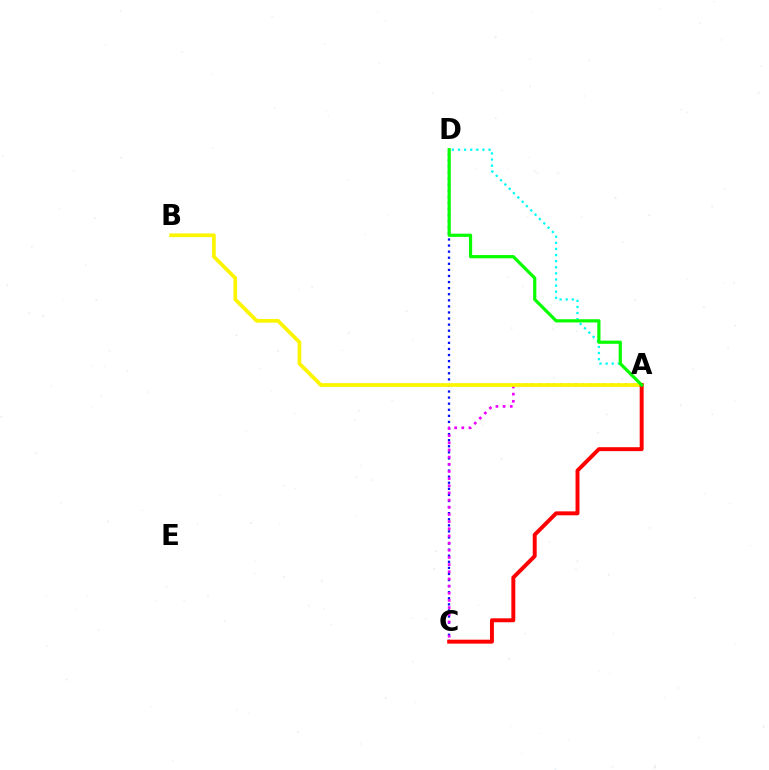{('C', 'D'): [{'color': '#0010ff', 'line_style': 'dotted', 'thickness': 1.65}], ('A', 'C'): [{'color': '#ee00ff', 'line_style': 'dotted', 'thickness': 1.95}, {'color': '#ff0000', 'line_style': 'solid', 'thickness': 2.83}], ('A', 'B'): [{'color': '#fcf500', 'line_style': 'solid', 'thickness': 2.68}], ('A', 'D'): [{'color': '#00fff6', 'line_style': 'dotted', 'thickness': 1.66}, {'color': '#08ff00', 'line_style': 'solid', 'thickness': 2.31}]}